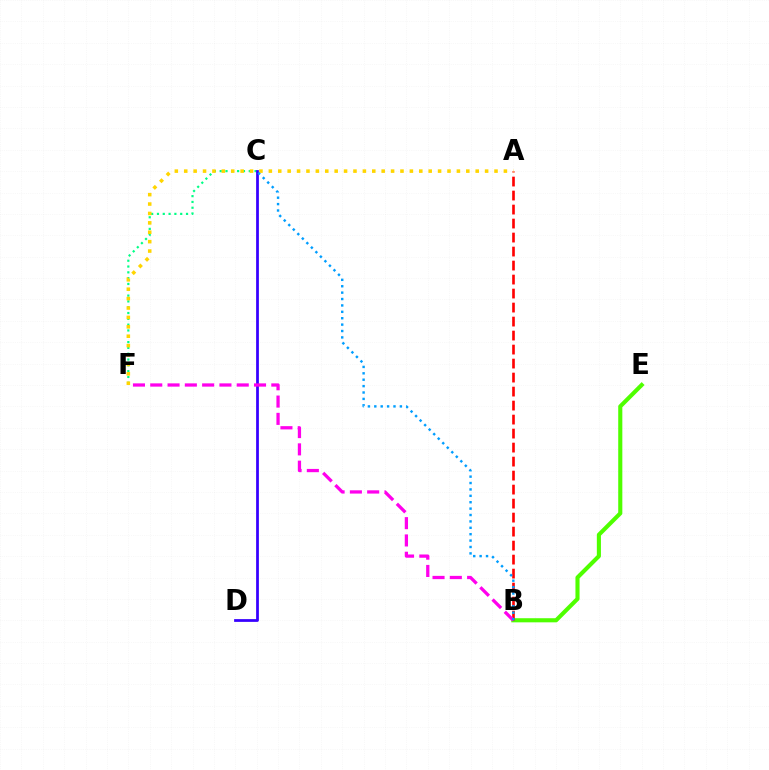{('C', 'F'): [{'color': '#00ff86', 'line_style': 'dotted', 'thickness': 1.58}], ('B', 'E'): [{'color': '#4fff00', 'line_style': 'solid', 'thickness': 2.96}], ('A', 'B'): [{'color': '#ff0000', 'line_style': 'dashed', 'thickness': 1.9}], ('C', 'D'): [{'color': '#3700ff', 'line_style': 'solid', 'thickness': 1.99}], ('B', 'F'): [{'color': '#ff00ed', 'line_style': 'dashed', 'thickness': 2.35}], ('A', 'F'): [{'color': '#ffd500', 'line_style': 'dotted', 'thickness': 2.55}], ('B', 'C'): [{'color': '#009eff', 'line_style': 'dotted', 'thickness': 1.74}]}